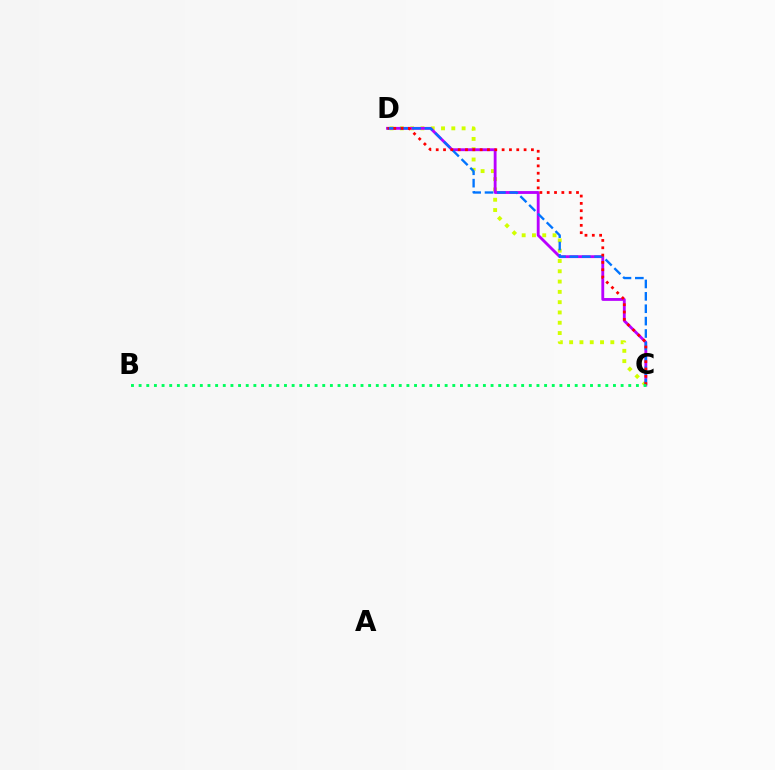{('C', 'D'): [{'color': '#d1ff00', 'line_style': 'dotted', 'thickness': 2.8}, {'color': '#b900ff', 'line_style': 'solid', 'thickness': 2.05}, {'color': '#0074ff', 'line_style': 'dashed', 'thickness': 1.68}, {'color': '#ff0000', 'line_style': 'dotted', 'thickness': 1.99}], ('B', 'C'): [{'color': '#00ff5c', 'line_style': 'dotted', 'thickness': 2.08}]}